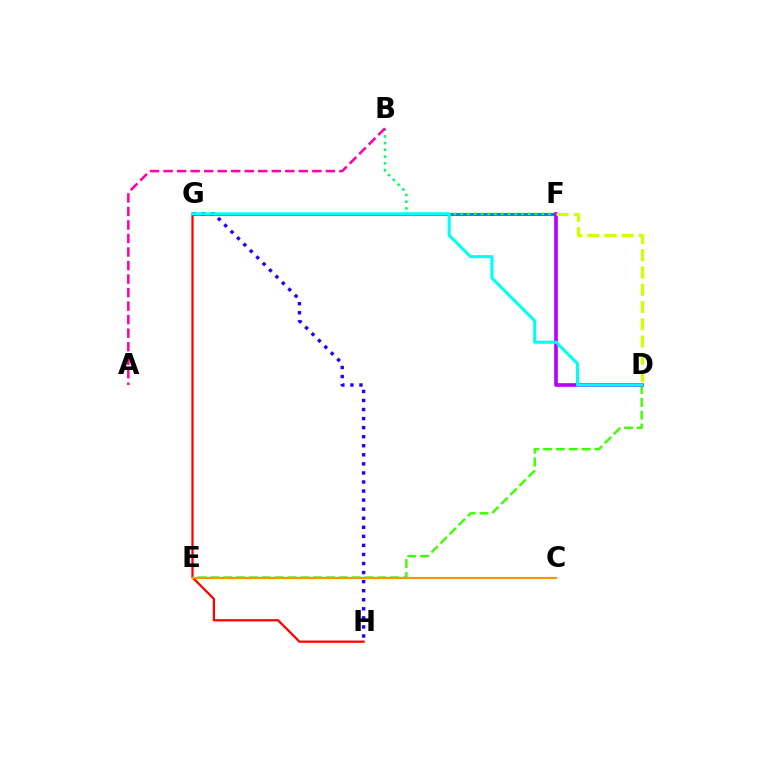{('G', 'H'): [{'color': '#ff0000', 'line_style': 'solid', 'thickness': 1.62}, {'color': '#2500ff', 'line_style': 'dotted', 'thickness': 2.46}], ('D', 'E'): [{'color': '#3dff00', 'line_style': 'dashed', 'thickness': 1.74}], ('F', 'G'): [{'color': '#0074ff', 'line_style': 'solid', 'thickness': 2.07}], ('B', 'F'): [{'color': '#00ff5c', 'line_style': 'dotted', 'thickness': 1.83}], ('D', 'F'): [{'color': '#b900ff', 'line_style': 'solid', 'thickness': 2.64}, {'color': '#d1ff00', 'line_style': 'dashed', 'thickness': 2.34}], ('A', 'B'): [{'color': '#ff00ac', 'line_style': 'dashed', 'thickness': 1.84}], ('C', 'E'): [{'color': '#ff9400', 'line_style': 'solid', 'thickness': 1.54}], ('D', 'G'): [{'color': '#00fff6', 'line_style': 'solid', 'thickness': 2.22}]}